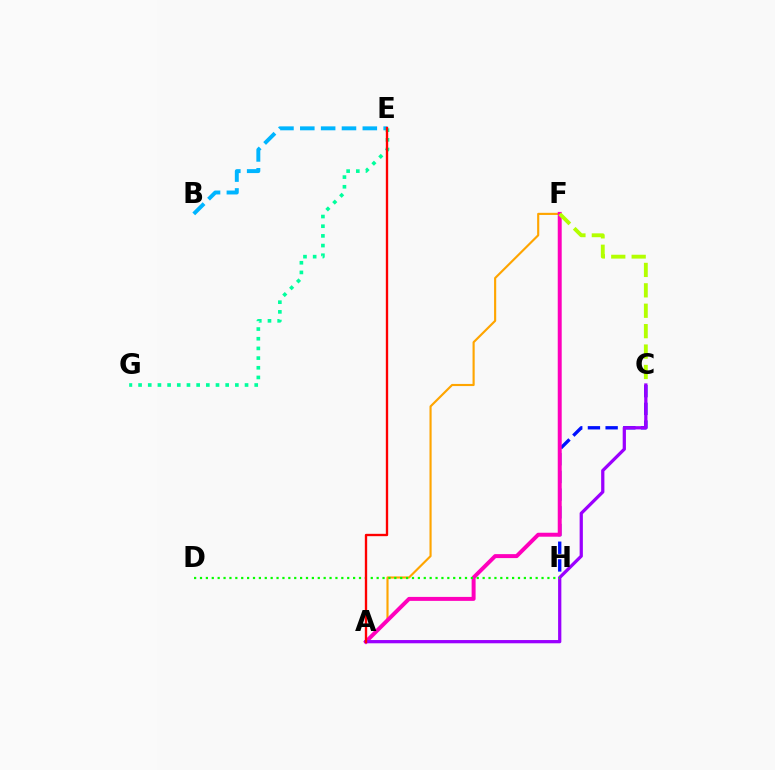{('C', 'H'): [{'color': '#0010ff', 'line_style': 'dashed', 'thickness': 2.4}], ('A', 'F'): [{'color': '#ffa500', 'line_style': 'solid', 'thickness': 1.54}, {'color': '#ff00bd', 'line_style': 'solid', 'thickness': 2.85}], ('A', 'C'): [{'color': '#9b00ff', 'line_style': 'solid', 'thickness': 2.34}], ('B', 'E'): [{'color': '#00b5ff', 'line_style': 'dashed', 'thickness': 2.83}], ('D', 'H'): [{'color': '#08ff00', 'line_style': 'dotted', 'thickness': 1.6}], ('E', 'G'): [{'color': '#00ff9d', 'line_style': 'dotted', 'thickness': 2.63}], ('A', 'E'): [{'color': '#ff0000', 'line_style': 'solid', 'thickness': 1.69}], ('C', 'F'): [{'color': '#b3ff00', 'line_style': 'dashed', 'thickness': 2.77}]}